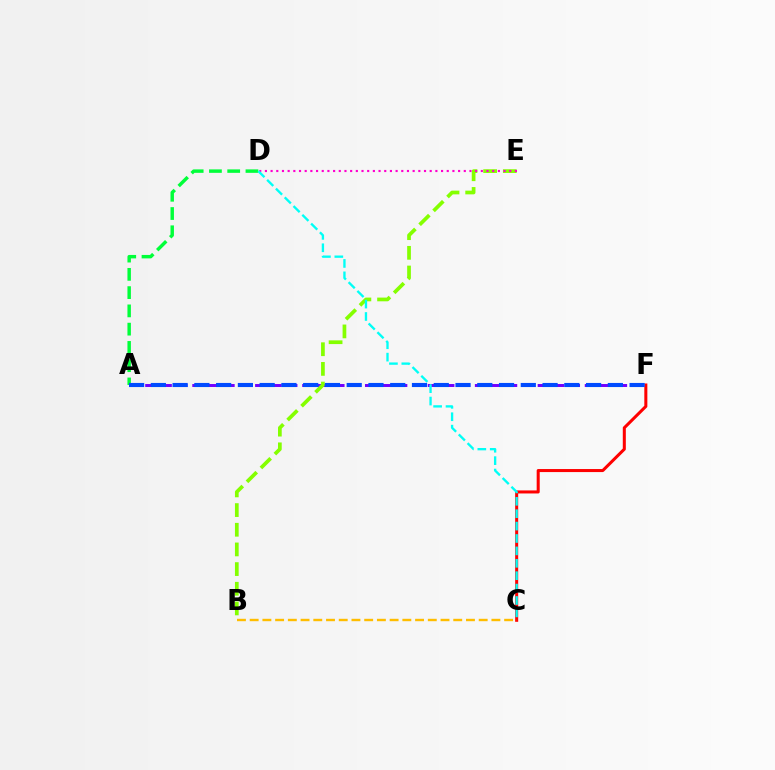{('A', 'F'): [{'color': '#7200ff', 'line_style': 'dashed', 'thickness': 2.13}, {'color': '#004bff', 'line_style': 'dashed', 'thickness': 2.96}], ('C', 'F'): [{'color': '#ff0000', 'line_style': 'solid', 'thickness': 2.18}], ('B', 'E'): [{'color': '#84ff00', 'line_style': 'dashed', 'thickness': 2.67}], ('D', 'E'): [{'color': '#ff00cf', 'line_style': 'dotted', 'thickness': 1.54}], ('B', 'C'): [{'color': '#ffbd00', 'line_style': 'dashed', 'thickness': 1.73}], ('A', 'D'): [{'color': '#00ff39', 'line_style': 'dashed', 'thickness': 2.48}], ('C', 'D'): [{'color': '#00fff6', 'line_style': 'dashed', 'thickness': 1.68}]}